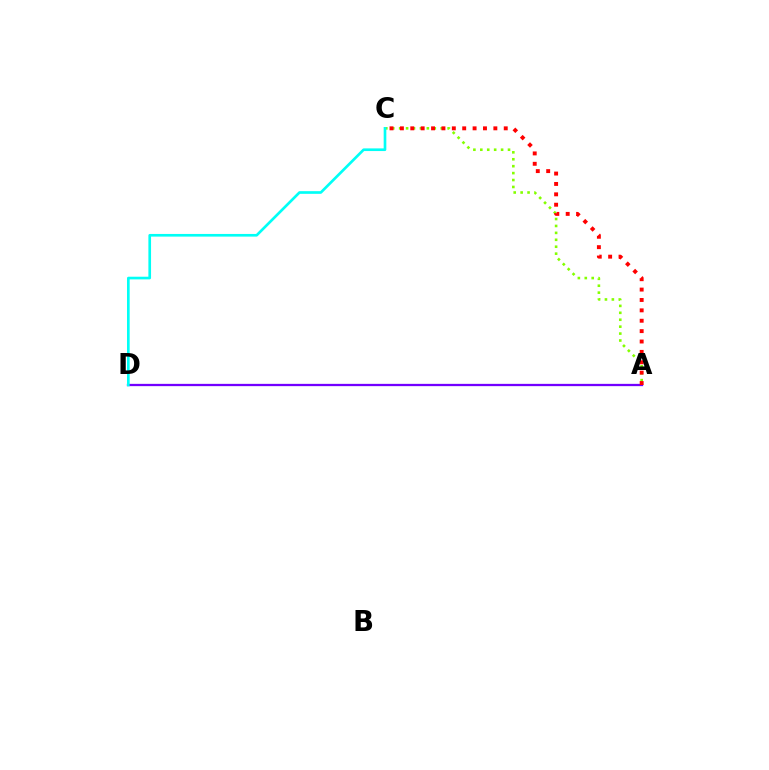{('A', 'C'): [{'color': '#84ff00', 'line_style': 'dotted', 'thickness': 1.88}, {'color': '#ff0000', 'line_style': 'dotted', 'thickness': 2.82}], ('A', 'D'): [{'color': '#7200ff', 'line_style': 'solid', 'thickness': 1.64}], ('C', 'D'): [{'color': '#00fff6', 'line_style': 'solid', 'thickness': 1.92}]}